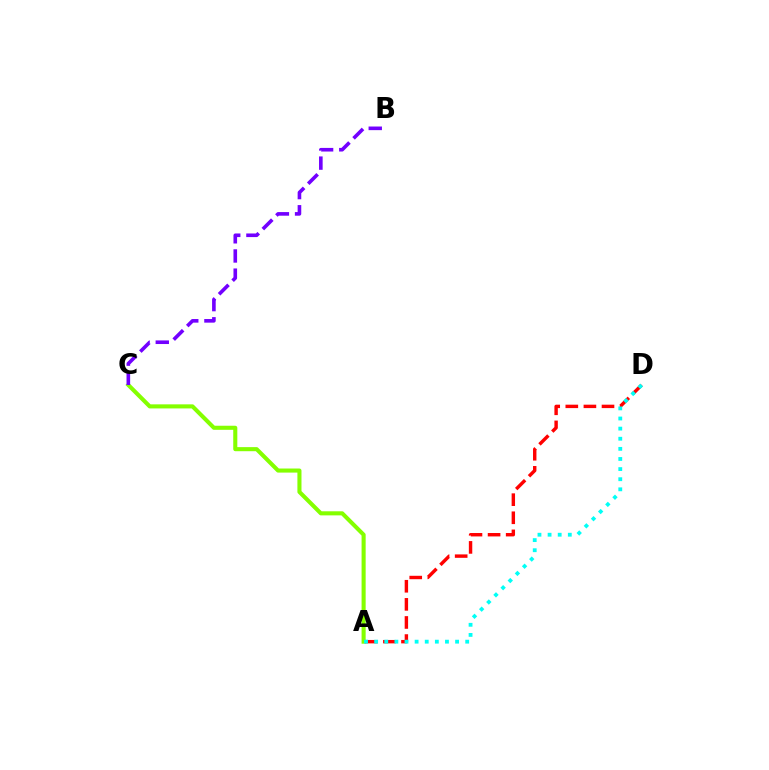{('A', 'C'): [{'color': '#84ff00', 'line_style': 'solid', 'thickness': 2.94}], ('A', 'D'): [{'color': '#ff0000', 'line_style': 'dashed', 'thickness': 2.46}, {'color': '#00fff6', 'line_style': 'dotted', 'thickness': 2.75}], ('B', 'C'): [{'color': '#7200ff', 'line_style': 'dashed', 'thickness': 2.6}]}